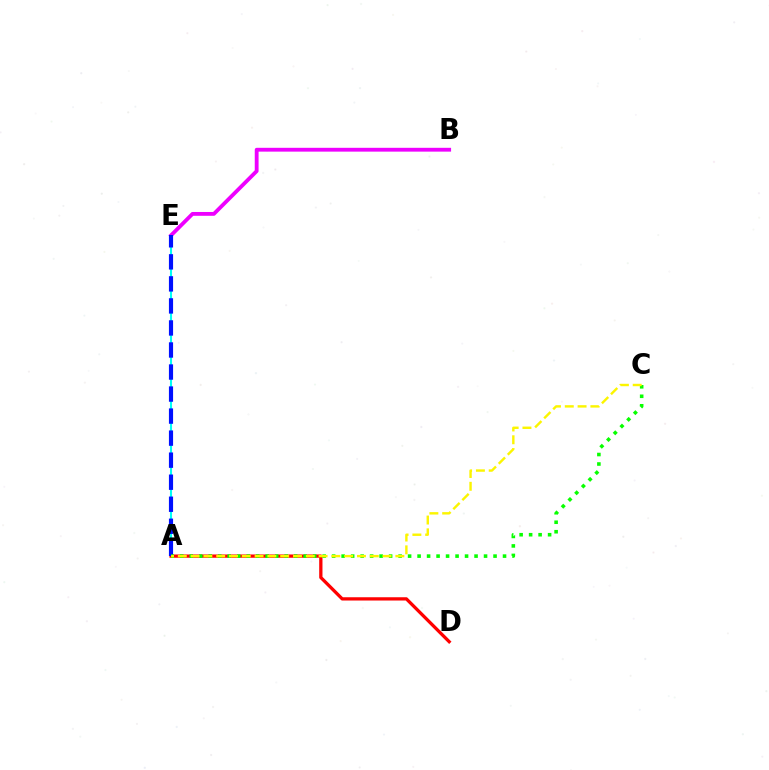{('A', 'E'): [{'color': '#00fff6', 'line_style': 'solid', 'thickness': 1.51}, {'color': '#0010ff', 'line_style': 'dashed', 'thickness': 2.99}], ('A', 'D'): [{'color': '#ff0000', 'line_style': 'solid', 'thickness': 2.36}], ('B', 'E'): [{'color': '#ee00ff', 'line_style': 'solid', 'thickness': 2.75}], ('A', 'C'): [{'color': '#08ff00', 'line_style': 'dotted', 'thickness': 2.58}, {'color': '#fcf500', 'line_style': 'dashed', 'thickness': 1.74}]}